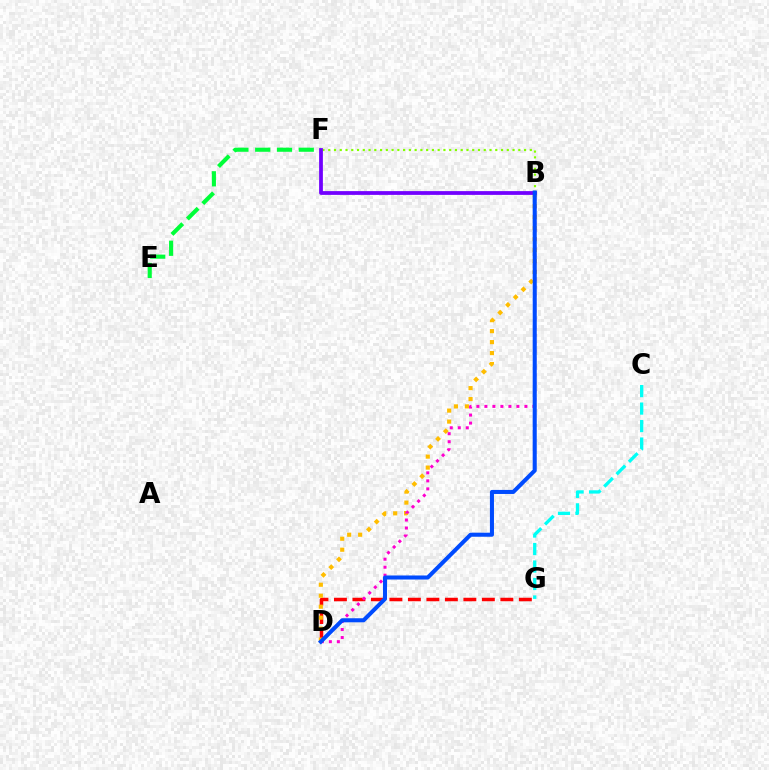{('D', 'G'): [{'color': '#ff0000', 'line_style': 'dashed', 'thickness': 2.51}], ('E', 'F'): [{'color': '#00ff39', 'line_style': 'dashed', 'thickness': 2.96}], ('B', 'D'): [{'color': '#ffbd00', 'line_style': 'dotted', 'thickness': 2.98}, {'color': '#ff00cf', 'line_style': 'dotted', 'thickness': 2.17}, {'color': '#004bff', 'line_style': 'solid', 'thickness': 2.92}], ('B', 'F'): [{'color': '#84ff00', 'line_style': 'dotted', 'thickness': 1.56}, {'color': '#7200ff', 'line_style': 'solid', 'thickness': 2.71}], ('C', 'G'): [{'color': '#00fff6', 'line_style': 'dashed', 'thickness': 2.38}]}